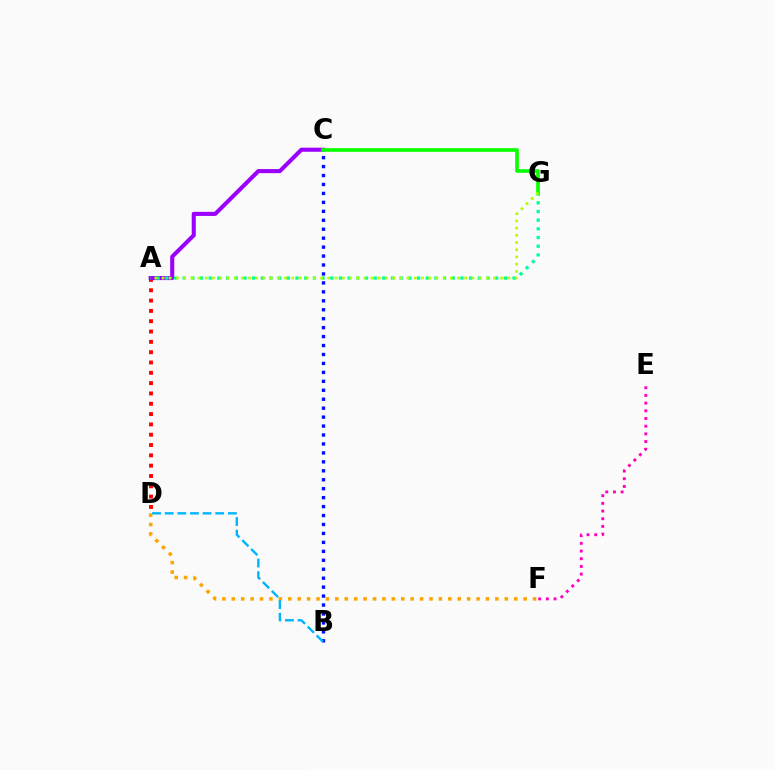{('D', 'F'): [{'color': '#ffa500', 'line_style': 'dotted', 'thickness': 2.56}], ('A', 'D'): [{'color': '#ff0000', 'line_style': 'dotted', 'thickness': 2.8}], ('A', 'C'): [{'color': '#9b00ff', 'line_style': 'solid', 'thickness': 2.94}], ('E', 'F'): [{'color': '#ff00bd', 'line_style': 'dotted', 'thickness': 2.09}], ('A', 'G'): [{'color': '#00ff9d', 'line_style': 'dotted', 'thickness': 2.36}, {'color': '#b3ff00', 'line_style': 'dotted', 'thickness': 1.96}], ('B', 'C'): [{'color': '#0010ff', 'line_style': 'dotted', 'thickness': 2.43}], ('B', 'D'): [{'color': '#00b5ff', 'line_style': 'dashed', 'thickness': 1.72}], ('C', 'G'): [{'color': '#08ff00', 'line_style': 'solid', 'thickness': 2.63}]}